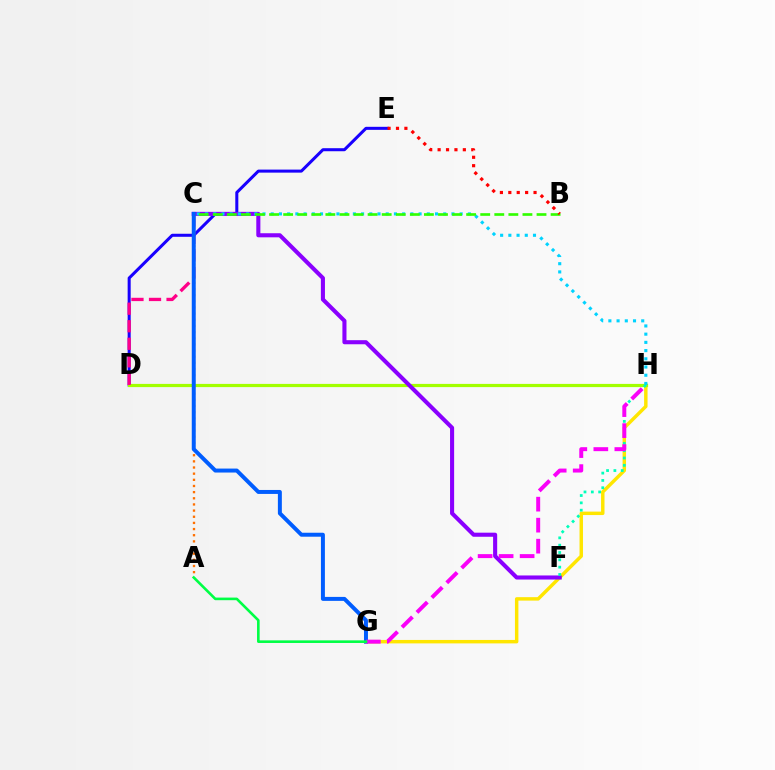{('G', 'H'): [{'color': '#ffe600', 'line_style': 'solid', 'thickness': 2.48}, {'color': '#fa00f9', 'line_style': 'dashed', 'thickness': 2.85}], ('D', 'E'): [{'color': '#1900ff', 'line_style': 'solid', 'thickness': 2.19}], ('D', 'H'): [{'color': '#a2ff00', 'line_style': 'solid', 'thickness': 2.3}], ('C', 'F'): [{'color': '#8a00ff', 'line_style': 'solid', 'thickness': 2.94}], ('C', 'H'): [{'color': '#00d3ff', 'line_style': 'dotted', 'thickness': 2.23}], ('C', 'D'): [{'color': '#ff0088', 'line_style': 'dashed', 'thickness': 2.38}], ('B', 'C'): [{'color': '#31ff00', 'line_style': 'dashed', 'thickness': 1.91}], ('F', 'H'): [{'color': '#00ffbb', 'line_style': 'dotted', 'thickness': 1.99}], ('A', 'C'): [{'color': '#ff7000', 'line_style': 'dotted', 'thickness': 1.67}], ('C', 'G'): [{'color': '#005dff', 'line_style': 'solid', 'thickness': 2.86}], ('B', 'E'): [{'color': '#ff0000', 'line_style': 'dotted', 'thickness': 2.28}], ('A', 'G'): [{'color': '#00ff45', 'line_style': 'solid', 'thickness': 1.88}]}